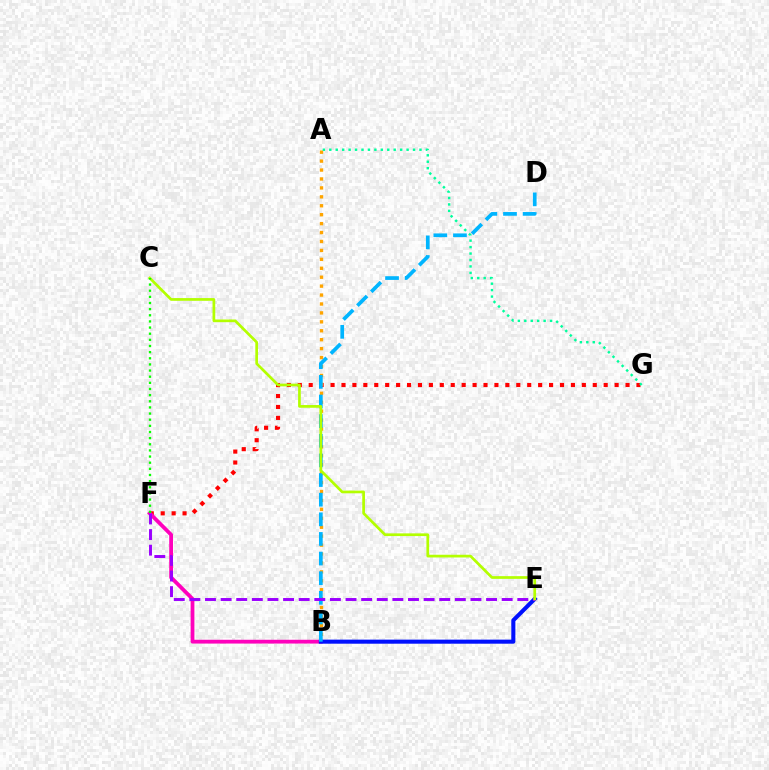{('F', 'G'): [{'color': '#ff0000', 'line_style': 'dotted', 'thickness': 2.97}], ('A', 'B'): [{'color': '#ffa500', 'line_style': 'dotted', 'thickness': 2.43}], ('B', 'F'): [{'color': '#ff00bd', 'line_style': 'solid', 'thickness': 2.73}], ('A', 'G'): [{'color': '#00ff9d', 'line_style': 'dotted', 'thickness': 1.75}], ('B', 'E'): [{'color': '#0010ff', 'line_style': 'solid', 'thickness': 2.93}], ('B', 'D'): [{'color': '#00b5ff', 'line_style': 'dashed', 'thickness': 2.67}], ('E', 'F'): [{'color': '#9b00ff', 'line_style': 'dashed', 'thickness': 2.12}], ('C', 'E'): [{'color': '#b3ff00', 'line_style': 'solid', 'thickness': 1.95}], ('C', 'F'): [{'color': '#08ff00', 'line_style': 'dotted', 'thickness': 1.67}]}